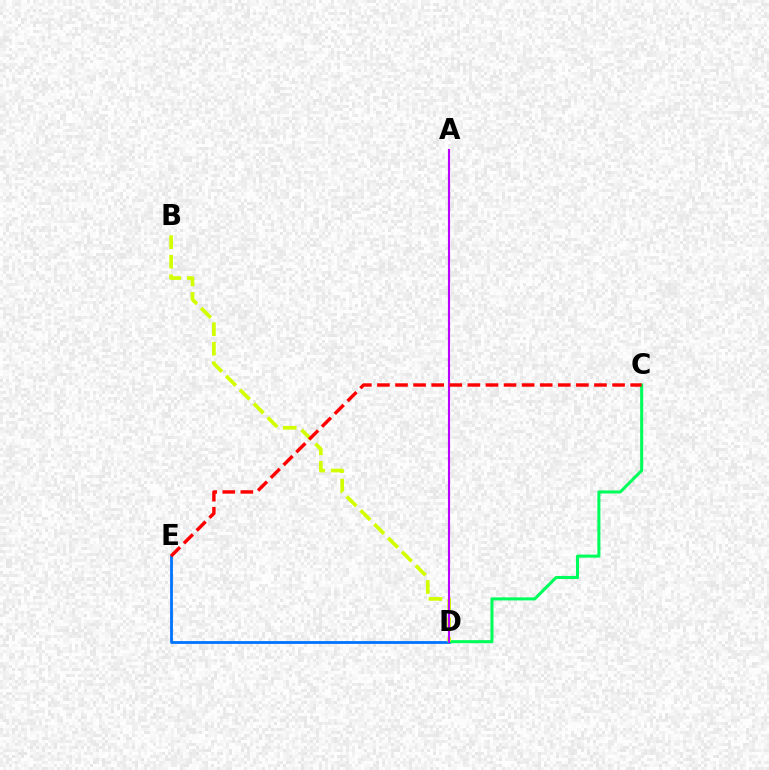{('D', 'E'): [{'color': '#0074ff', 'line_style': 'solid', 'thickness': 2.01}], ('C', 'D'): [{'color': '#00ff5c', 'line_style': 'solid', 'thickness': 2.21}], ('B', 'D'): [{'color': '#d1ff00', 'line_style': 'dashed', 'thickness': 2.66}], ('A', 'D'): [{'color': '#b900ff', 'line_style': 'solid', 'thickness': 1.53}], ('C', 'E'): [{'color': '#ff0000', 'line_style': 'dashed', 'thickness': 2.46}]}